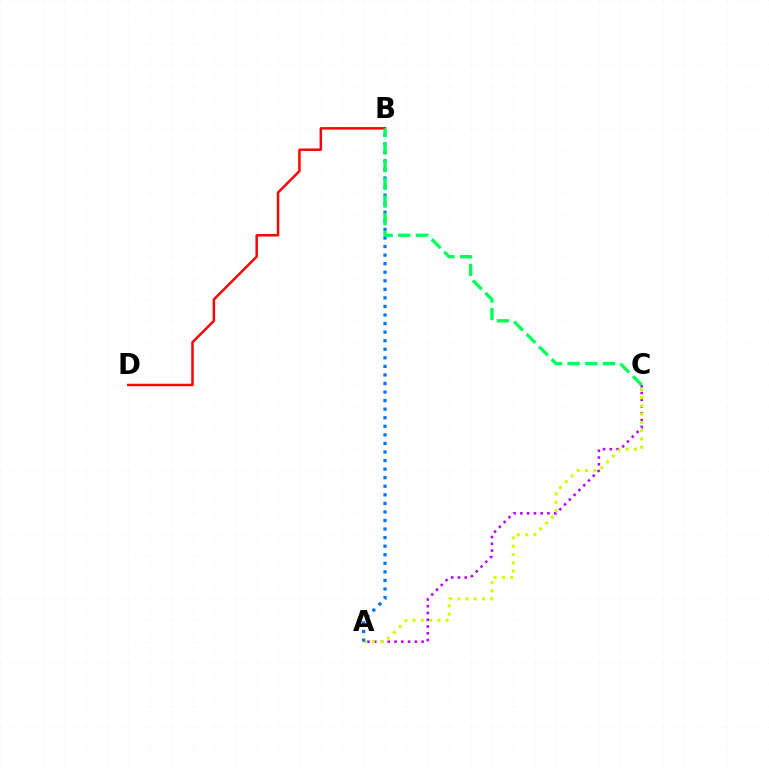{('A', 'C'): [{'color': '#b900ff', 'line_style': 'dotted', 'thickness': 1.84}, {'color': '#d1ff00', 'line_style': 'dotted', 'thickness': 2.24}], ('B', 'D'): [{'color': '#ff0000', 'line_style': 'solid', 'thickness': 1.78}], ('A', 'B'): [{'color': '#0074ff', 'line_style': 'dotted', 'thickness': 2.33}], ('B', 'C'): [{'color': '#00ff5c', 'line_style': 'dashed', 'thickness': 2.4}]}